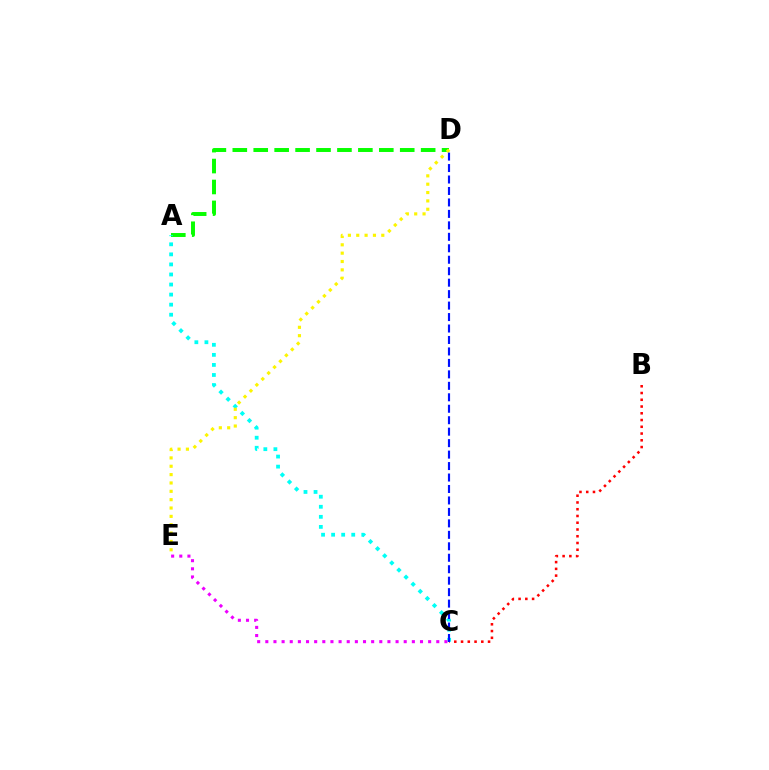{('A', 'D'): [{'color': '#08ff00', 'line_style': 'dashed', 'thickness': 2.84}], ('A', 'C'): [{'color': '#00fff6', 'line_style': 'dotted', 'thickness': 2.73}], ('D', 'E'): [{'color': '#fcf500', 'line_style': 'dotted', 'thickness': 2.27}], ('B', 'C'): [{'color': '#ff0000', 'line_style': 'dotted', 'thickness': 1.83}], ('C', 'D'): [{'color': '#0010ff', 'line_style': 'dashed', 'thickness': 1.56}], ('C', 'E'): [{'color': '#ee00ff', 'line_style': 'dotted', 'thickness': 2.21}]}